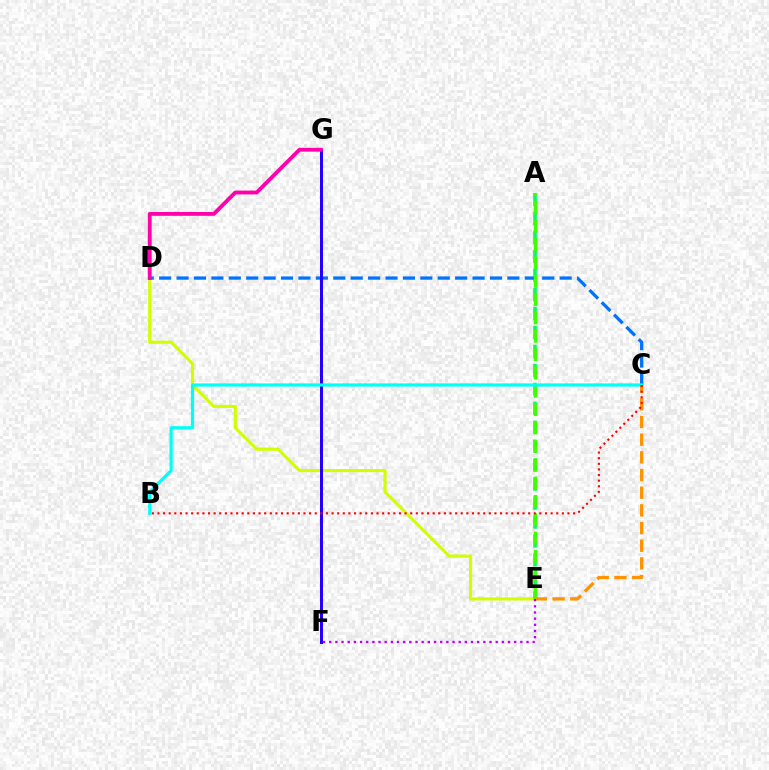{('D', 'E'): [{'color': '#d1ff00', 'line_style': 'solid', 'thickness': 2.27}], ('A', 'E'): [{'color': '#00ff5c', 'line_style': 'dashed', 'thickness': 2.58}, {'color': '#3dff00', 'line_style': 'dashed', 'thickness': 2.49}], ('C', 'D'): [{'color': '#0074ff', 'line_style': 'dashed', 'thickness': 2.37}], ('F', 'G'): [{'color': '#2500ff', 'line_style': 'solid', 'thickness': 2.16}], ('B', 'C'): [{'color': '#00fff6', 'line_style': 'solid', 'thickness': 2.29}, {'color': '#ff0000', 'line_style': 'dotted', 'thickness': 1.53}], ('C', 'E'): [{'color': '#ff9400', 'line_style': 'dashed', 'thickness': 2.4}], ('E', 'F'): [{'color': '#b900ff', 'line_style': 'dotted', 'thickness': 1.68}], ('D', 'G'): [{'color': '#ff00ac', 'line_style': 'solid', 'thickness': 2.77}]}